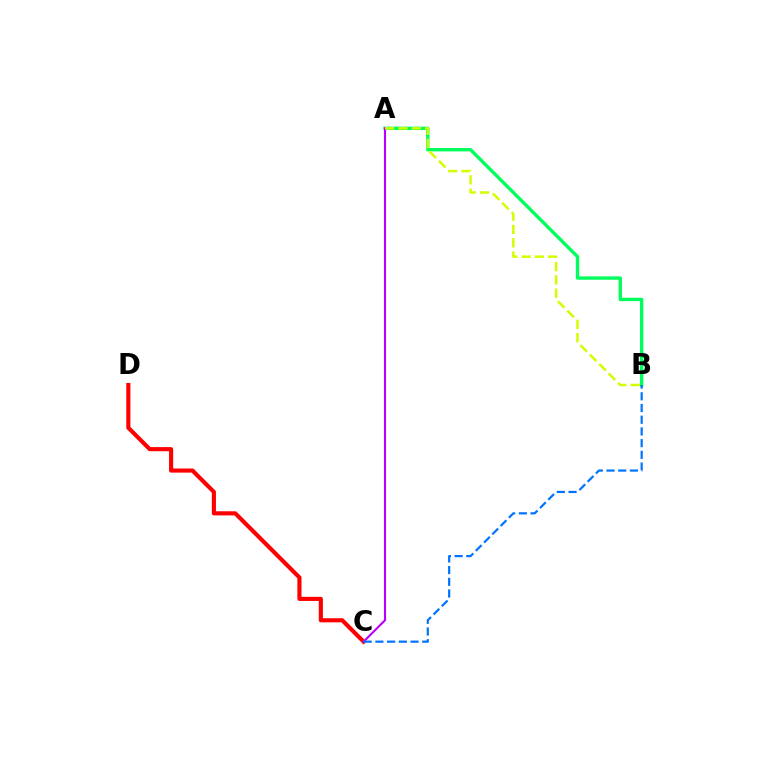{('A', 'B'): [{'color': '#00ff5c', 'line_style': 'solid', 'thickness': 2.42}, {'color': '#d1ff00', 'line_style': 'dashed', 'thickness': 1.81}], ('C', 'D'): [{'color': '#ff0000', 'line_style': 'solid', 'thickness': 2.97}], ('A', 'C'): [{'color': '#b900ff', 'line_style': 'solid', 'thickness': 1.52}], ('B', 'C'): [{'color': '#0074ff', 'line_style': 'dashed', 'thickness': 1.59}]}